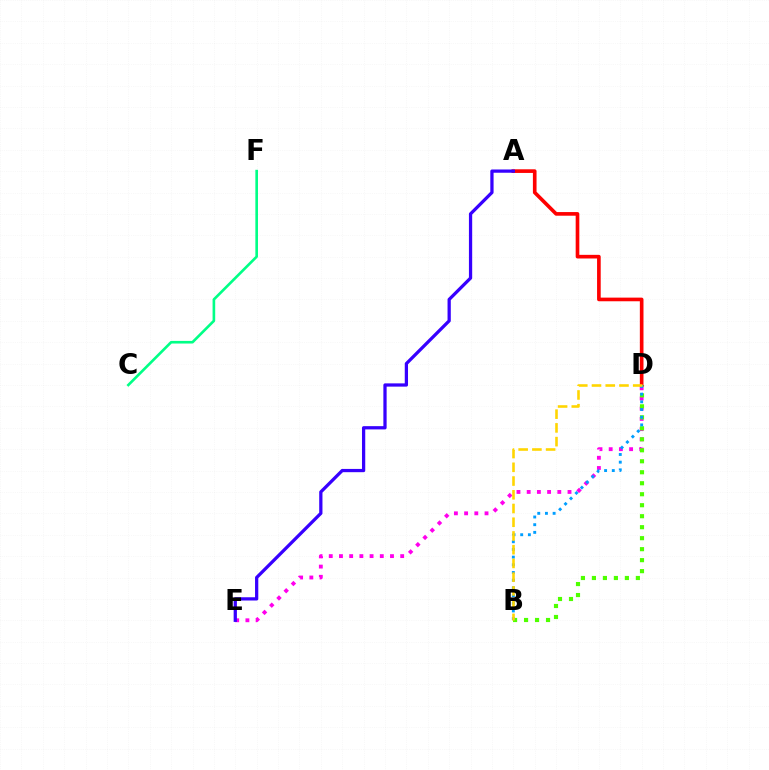{('D', 'E'): [{'color': '#ff00ed', 'line_style': 'dotted', 'thickness': 2.77}], ('B', 'D'): [{'color': '#4fff00', 'line_style': 'dotted', 'thickness': 2.99}, {'color': '#009eff', 'line_style': 'dotted', 'thickness': 2.09}, {'color': '#ffd500', 'line_style': 'dashed', 'thickness': 1.87}], ('A', 'D'): [{'color': '#ff0000', 'line_style': 'solid', 'thickness': 2.62}], ('C', 'F'): [{'color': '#00ff86', 'line_style': 'solid', 'thickness': 1.89}], ('A', 'E'): [{'color': '#3700ff', 'line_style': 'solid', 'thickness': 2.34}]}